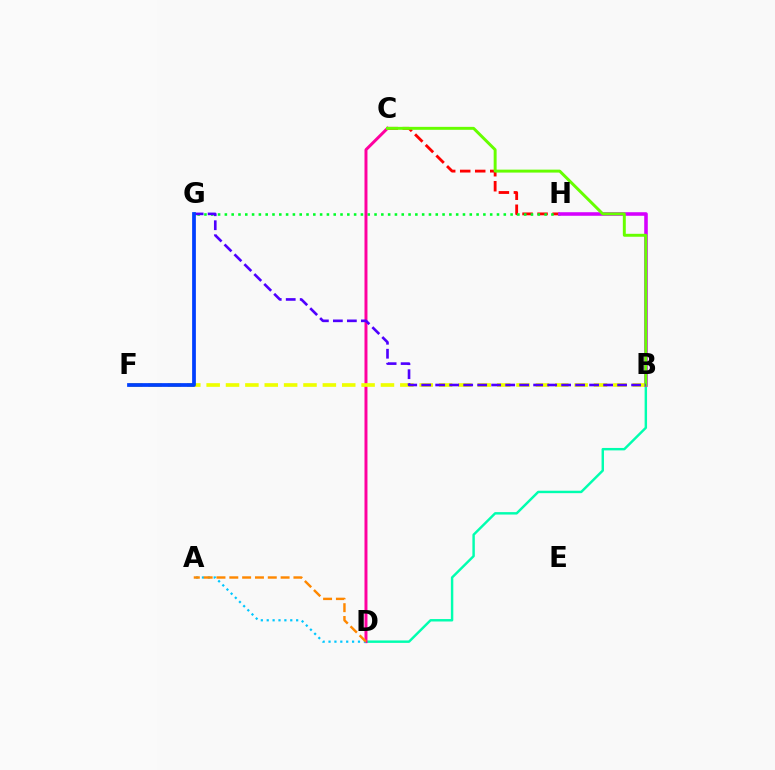{('C', 'H'): [{'color': '#ff0000', 'line_style': 'dashed', 'thickness': 2.04}], ('B', 'D'): [{'color': '#00ffaf', 'line_style': 'solid', 'thickness': 1.75}], ('G', 'H'): [{'color': '#00ff27', 'line_style': 'dotted', 'thickness': 1.85}], ('C', 'D'): [{'color': '#ff00a0', 'line_style': 'solid', 'thickness': 2.14}], ('A', 'D'): [{'color': '#00c7ff', 'line_style': 'dotted', 'thickness': 1.6}, {'color': '#ff8800', 'line_style': 'dashed', 'thickness': 1.74}], ('B', 'F'): [{'color': '#eeff00', 'line_style': 'dashed', 'thickness': 2.63}], ('B', 'H'): [{'color': '#d600ff', 'line_style': 'solid', 'thickness': 2.57}], ('B', 'C'): [{'color': '#66ff00', 'line_style': 'solid', 'thickness': 2.12}], ('B', 'G'): [{'color': '#4f00ff', 'line_style': 'dashed', 'thickness': 1.9}], ('F', 'G'): [{'color': '#003fff', 'line_style': 'solid', 'thickness': 2.7}]}